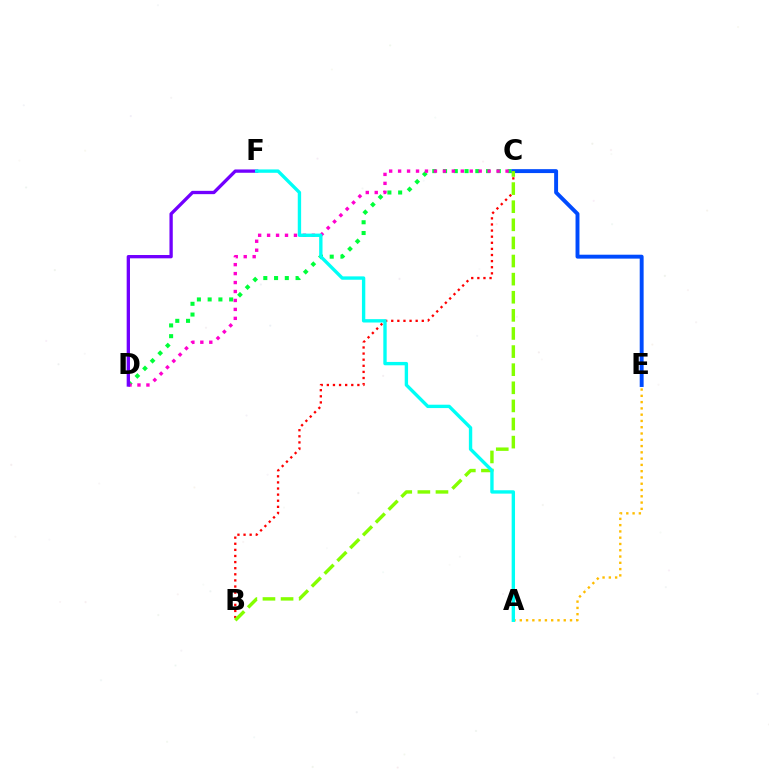{('C', 'D'): [{'color': '#00ff39', 'line_style': 'dotted', 'thickness': 2.92}, {'color': '#ff00cf', 'line_style': 'dotted', 'thickness': 2.43}], ('C', 'E'): [{'color': '#004bff', 'line_style': 'solid', 'thickness': 2.82}], ('A', 'E'): [{'color': '#ffbd00', 'line_style': 'dotted', 'thickness': 1.71}], ('D', 'F'): [{'color': '#7200ff', 'line_style': 'solid', 'thickness': 2.38}], ('B', 'C'): [{'color': '#ff0000', 'line_style': 'dotted', 'thickness': 1.66}, {'color': '#84ff00', 'line_style': 'dashed', 'thickness': 2.46}], ('A', 'F'): [{'color': '#00fff6', 'line_style': 'solid', 'thickness': 2.42}]}